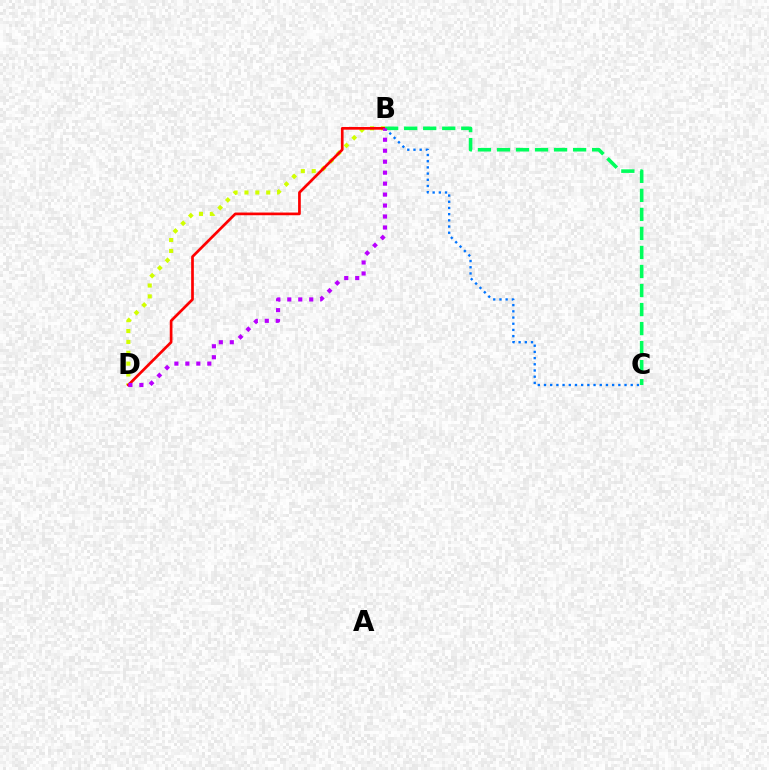{('B', 'C'): [{'color': '#0074ff', 'line_style': 'dotted', 'thickness': 1.68}, {'color': '#00ff5c', 'line_style': 'dashed', 'thickness': 2.59}], ('B', 'D'): [{'color': '#d1ff00', 'line_style': 'dotted', 'thickness': 2.95}, {'color': '#ff0000', 'line_style': 'solid', 'thickness': 1.94}, {'color': '#b900ff', 'line_style': 'dotted', 'thickness': 2.98}]}